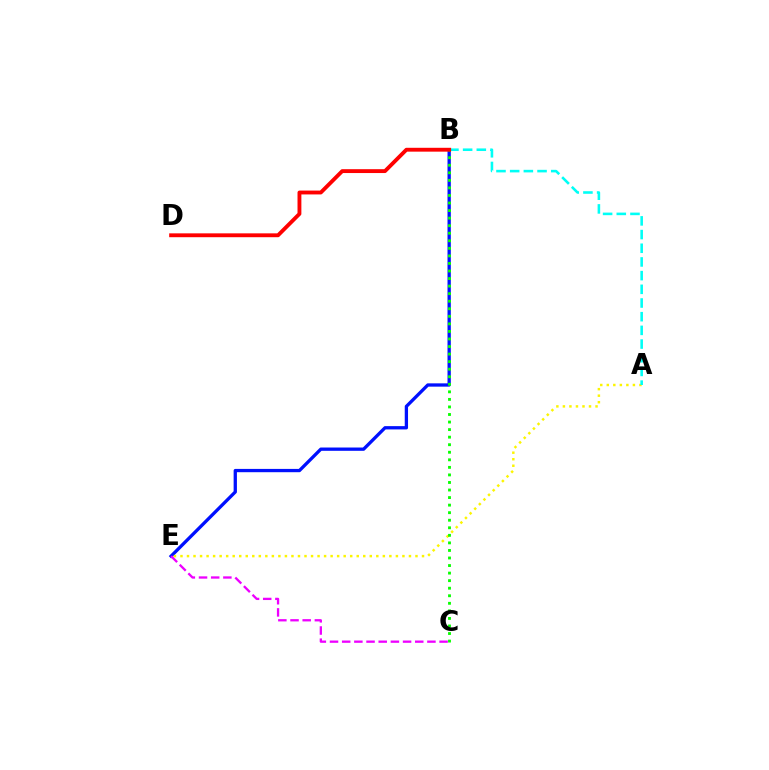{('B', 'E'): [{'color': '#0010ff', 'line_style': 'solid', 'thickness': 2.37}], ('A', 'E'): [{'color': '#fcf500', 'line_style': 'dotted', 'thickness': 1.77}], ('B', 'C'): [{'color': '#08ff00', 'line_style': 'dotted', 'thickness': 2.05}], ('C', 'E'): [{'color': '#ee00ff', 'line_style': 'dashed', 'thickness': 1.65}], ('A', 'B'): [{'color': '#00fff6', 'line_style': 'dashed', 'thickness': 1.86}], ('B', 'D'): [{'color': '#ff0000', 'line_style': 'solid', 'thickness': 2.78}]}